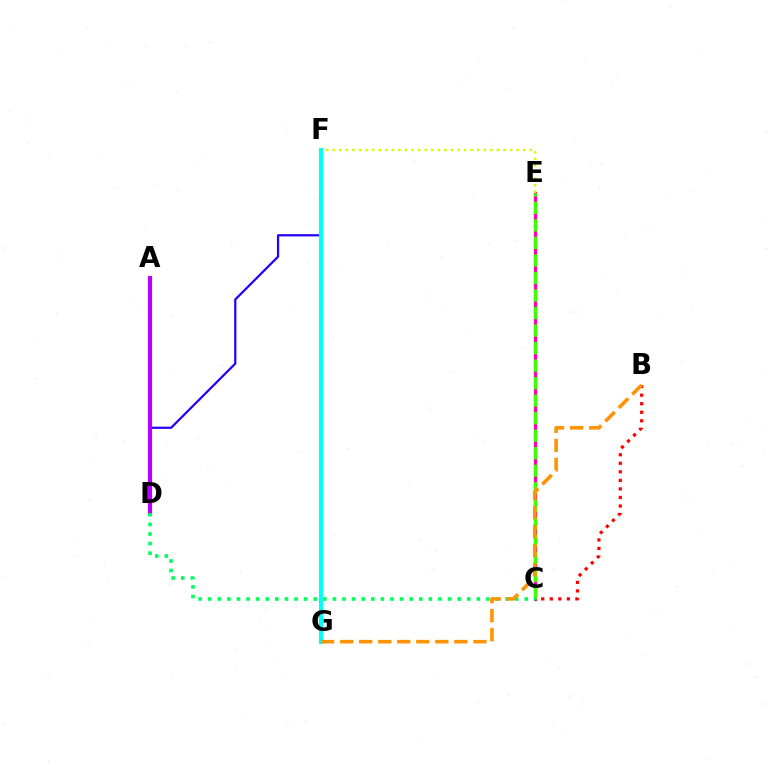{('C', 'E'): [{'color': '#ff00ac', 'line_style': 'solid', 'thickness': 2.33}, {'color': '#3dff00', 'line_style': 'dashed', 'thickness': 2.38}], ('F', 'G'): [{'color': '#0074ff', 'line_style': 'dashed', 'thickness': 2.18}, {'color': '#00fff6', 'line_style': 'solid', 'thickness': 2.95}], ('D', 'F'): [{'color': '#2500ff', 'line_style': 'solid', 'thickness': 1.61}], ('E', 'F'): [{'color': '#d1ff00', 'line_style': 'dotted', 'thickness': 1.78}], ('A', 'D'): [{'color': '#b900ff', 'line_style': 'solid', 'thickness': 2.98}], ('B', 'C'): [{'color': '#ff0000', 'line_style': 'dotted', 'thickness': 2.32}], ('C', 'D'): [{'color': '#00ff5c', 'line_style': 'dotted', 'thickness': 2.61}], ('B', 'G'): [{'color': '#ff9400', 'line_style': 'dashed', 'thickness': 2.59}]}